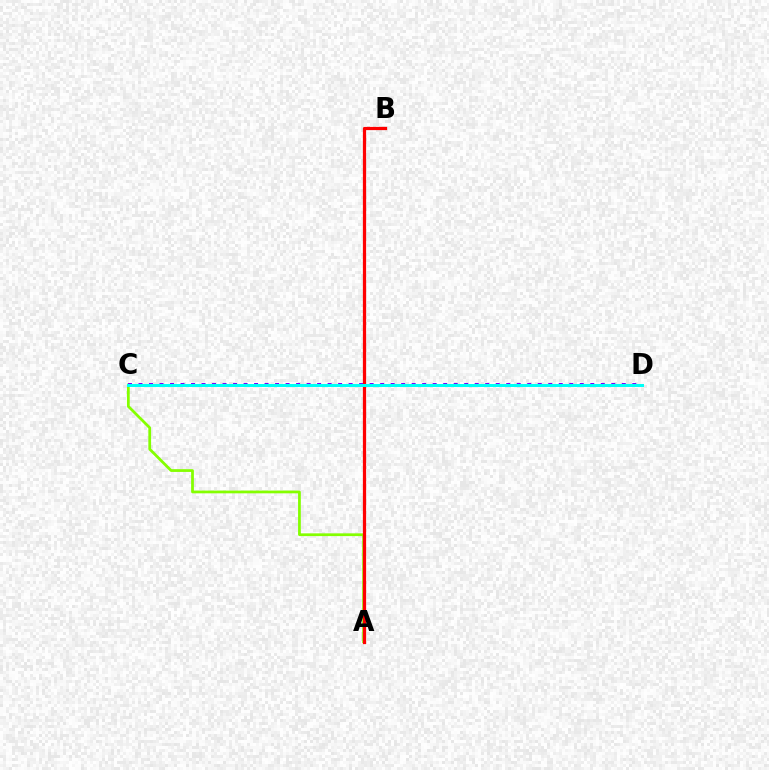{('A', 'C'): [{'color': '#84ff00', 'line_style': 'solid', 'thickness': 1.99}], ('C', 'D'): [{'color': '#7200ff', 'line_style': 'dotted', 'thickness': 2.85}, {'color': '#00fff6', 'line_style': 'solid', 'thickness': 2.16}], ('A', 'B'): [{'color': '#ff0000', 'line_style': 'solid', 'thickness': 2.33}]}